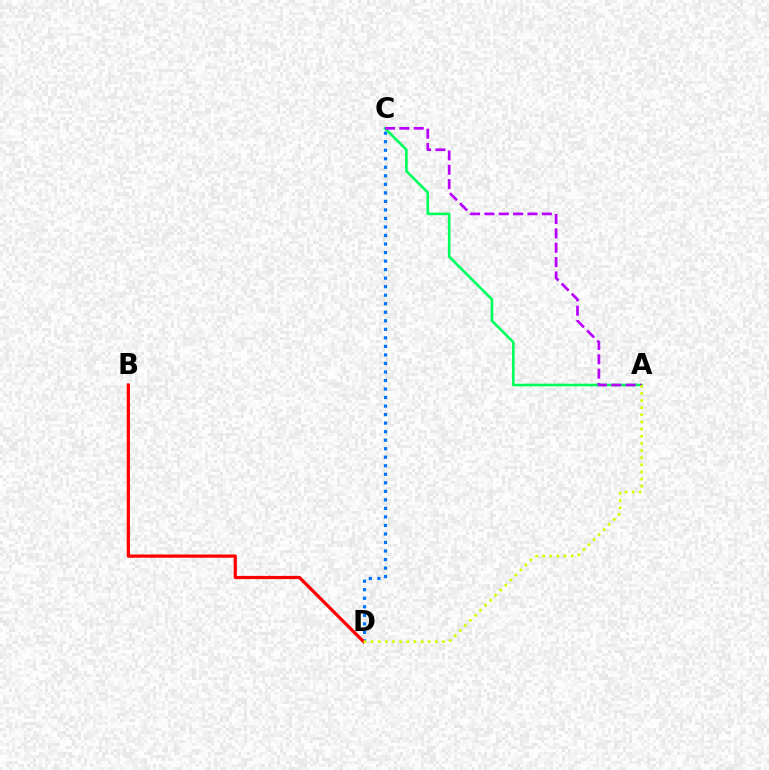{('C', 'D'): [{'color': '#0074ff', 'line_style': 'dotted', 'thickness': 2.32}], ('A', 'C'): [{'color': '#00ff5c', 'line_style': 'solid', 'thickness': 1.89}, {'color': '#b900ff', 'line_style': 'dashed', 'thickness': 1.95}], ('B', 'D'): [{'color': '#ff0000', 'line_style': 'solid', 'thickness': 2.31}], ('A', 'D'): [{'color': '#d1ff00', 'line_style': 'dotted', 'thickness': 1.94}]}